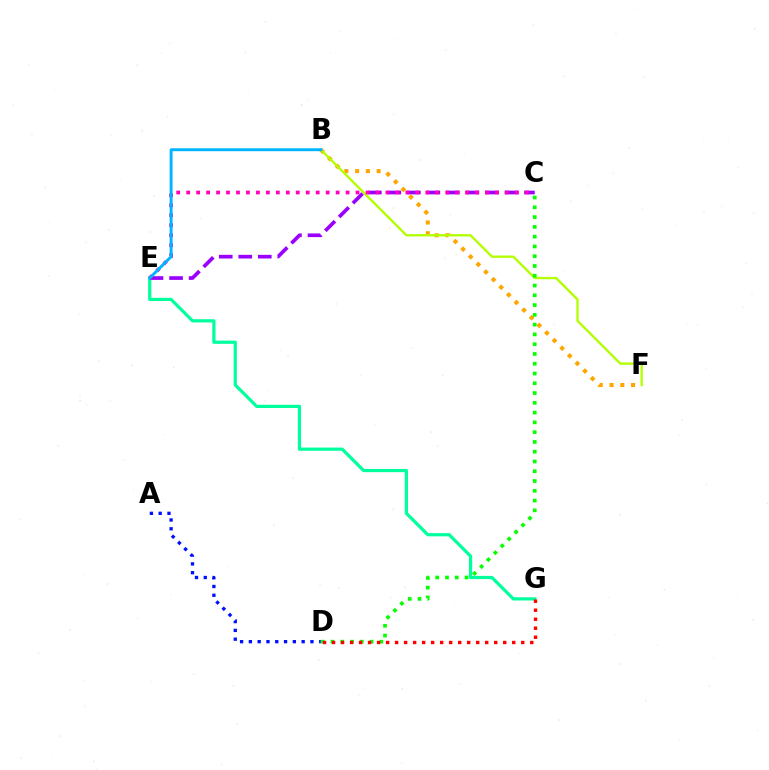{('B', 'F'): [{'color': '#ffa500', 'line_style': 'dotted', 'thickness': 2.93}, {'color': '#b3ff00', 'line_style': 'solid', 'thickness': 1.69}], ('A', 'D'): [{'color': '#0010ff', 'line_style': 'dotted', 'thickness': 2.39}], ('E', 'G'): [{'color': '#00ff9d', 'line_style': 'solid', 'thickness': 2.31}], ('C', 'E'): [{'color': '#9b00ff', 'line_style': 'dashed', 'thickness': 2.65}, {'color': '#ff00bd', 'line_style': 'dotted', 'thickness': 2.71}], ('C', 'D'): [{'color': '#08ff00', 'line_style': 'dotted', 'thickness': 2.66}], ('B', 'E'): [{'color': '#00b5ff', 'line_style': 'solid', 'thickness': 2.11}], ('D', 'G'): [{'color': '#ff0000', 'line_style': 'dotted', 'thickness': 2.45}]}